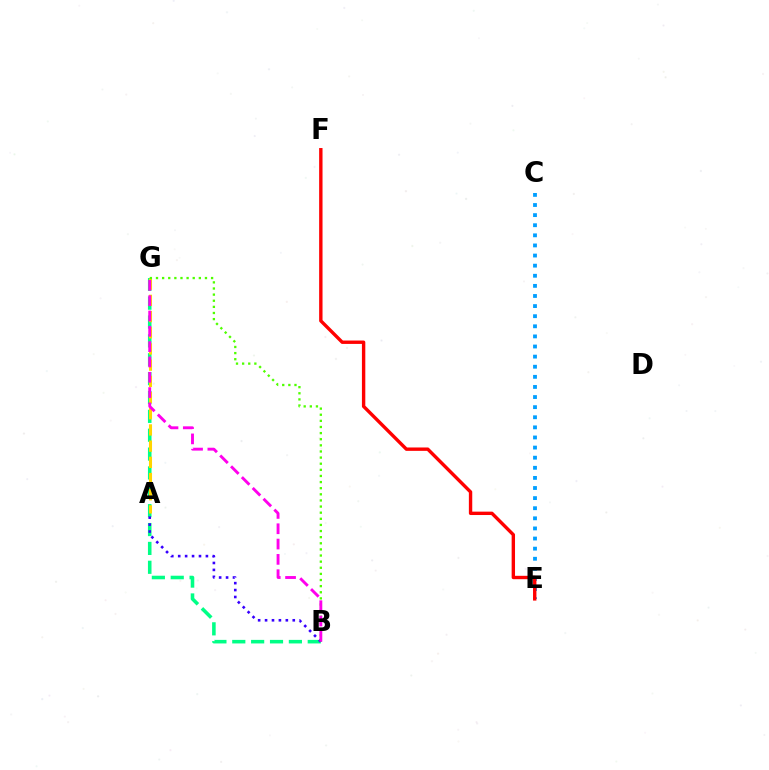{('B', 'G'): [{'color': '#00ff86', 'line_style': 'dashed', 'thickness': 2.56}, {'color': '#4fff00', 'line_style': 'dotted', 'thickness': 1.66}, {'color': '#ff00ed', 'line_style': 'dashed', 'thickness': 2.08}], ('C', 'E'): [{'color': '#009eff', 'line_style': 'dotted', 'thickness': 2.75}], ('A', 'G'): [{'color': '#ffd500', 'line_style': 'dashed', 'thickness': 2.2}], ('A', 'B'): [{'color': '#3700ff', 'line_style': 'dotted', 'thickness': 1.88}], ('E', 'F'): [{'color': '#ff0000', 'line_style': 'solid', 'thickness': 2.44}]}